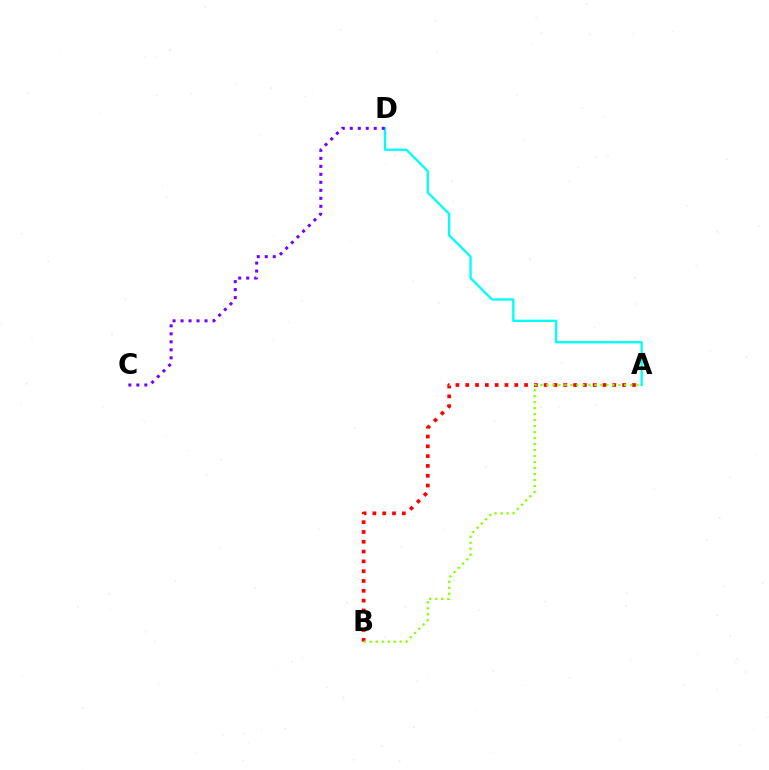{('A', 'B'): [{'color': '#ff0000', 'line_style': 'dotted', 'thickness': 2.66}, {'color': '#84ff00', 'line_style': 'dotted', 'thickness': 1.63}], ('A', 'D'): [{'color': '#00fff6', 'line_style': 'solid', 'thickness': 1.68}], ('C', 'D'): [{'color': '#7200ff', 'line_style': 'dotted', 'thickness': 2.17}]}